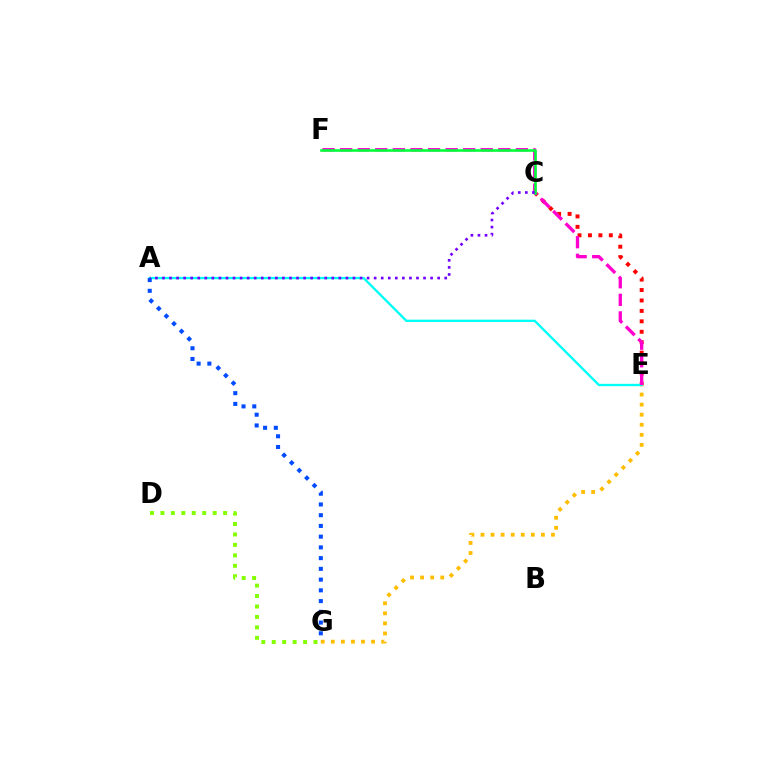{('C', 'E'): [{'color': '#ff0000', 'line_style': 'dotted', 'thickness': 2.84}], ('E', 'G'): [{'color': '#ffbd00', 'line_style': 'dotted', 'thickness': 2.74}], ('A', 'E'): [{'color': '#00fff6', 'line_style': 'solid', 'thickness': 1.68}], ('A', 'G'): [{'color': '#004bff', 'line_style': 'dotted', 'thickness': 2.92}], ('E', 'F'): [{'color': '#ff00cf', 'line_style': 'dashed', 'thickness': 2.39}], ('C', 'F'): [{'color': '#00ff39', 'line_style': 'solid', 'thickness': 1.87}], ('A', 'C'): [{'color': '#7200ff', 'line_style': 'dotted', 'thickness': 1.92}], ('D', 'G'): [{'color': '#84ff00', 'line_style': 'dotted', 'thickness': 2.84}]}